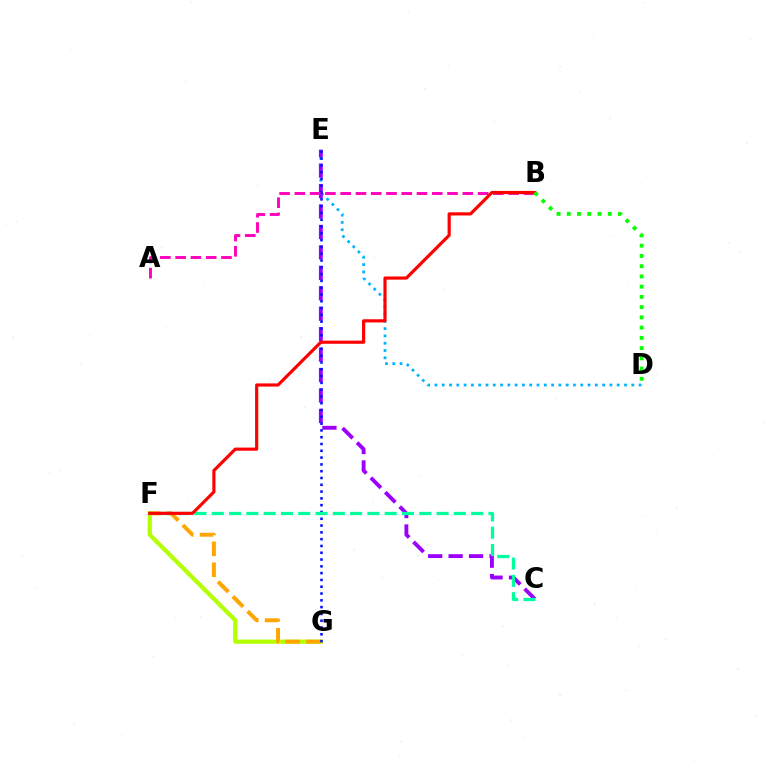{('F', 'G'): [{'color': '#b3ff00', 'line_style': 'solid', 'thickness': 3.0}, {'color': '#ffa500', 'line_style': 'dashed', 'thickness': 2.84}], ('D', 'E'): [{'color': '#00b5ff', 'line_style': 'dotted', 'thickness': 1.98}], ('C', 'E'): [{'color': '#9b00ff', 'line_style': 'dashed', 'thickness': 2.78}], ('E', 'G'): [{'color': '#0010ff', 'line_style': 'dotted', 'thickness': 1.85}], ('C', 'F'): [{'color': '#00ff9d', 'line_style': 'dashed', 'thickness': 2.35}], ('A', 'B'): [{'color': '#ff00bd', 'line_style': 'dashed', 'thickness': 2.07}], ('B', 'F'): [{'color': '#ff0000', 'line_style': 'solid', 'thickness': 2.28}], ('B', 'D'): [{'color': '#08ff00', 'line_style': 'dotted', 'thickness': 2.78}]}